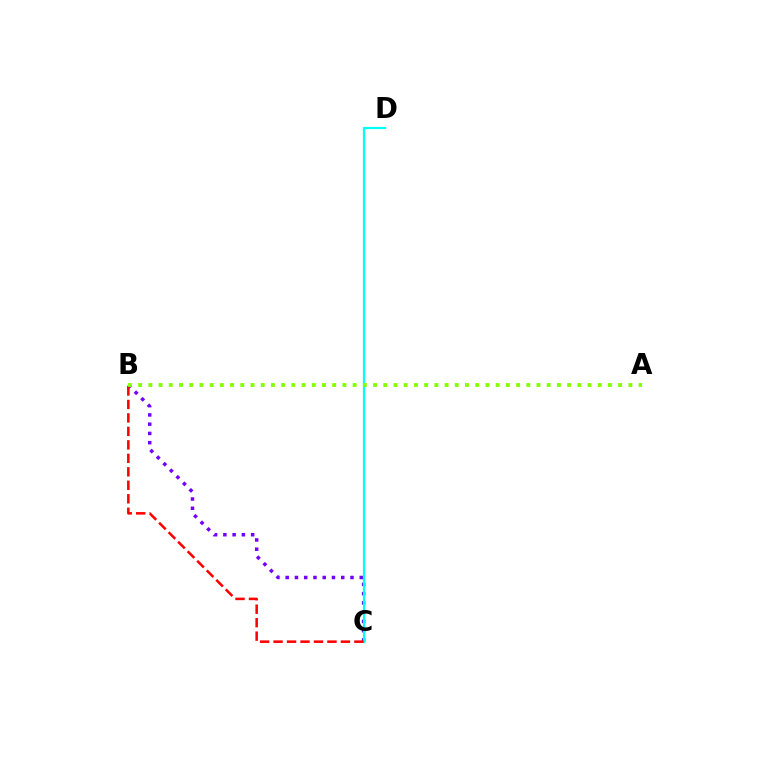{('B', 'C'): [{'color': '#7200ff', 'line_style': 'dotted', 'thickness': 2.52}, {'color': '#ff0000', 'line_style': 'dashed', 'thickness': 1.83}], ('C', 'D'): [{'color': '#00fff6', 'line_style': 'solid', 'thickness': 1.6}], ('A', 'B'): [{'color': '#84ff00', 'line_style': 'dotted', 'thickness': 2.77}]}